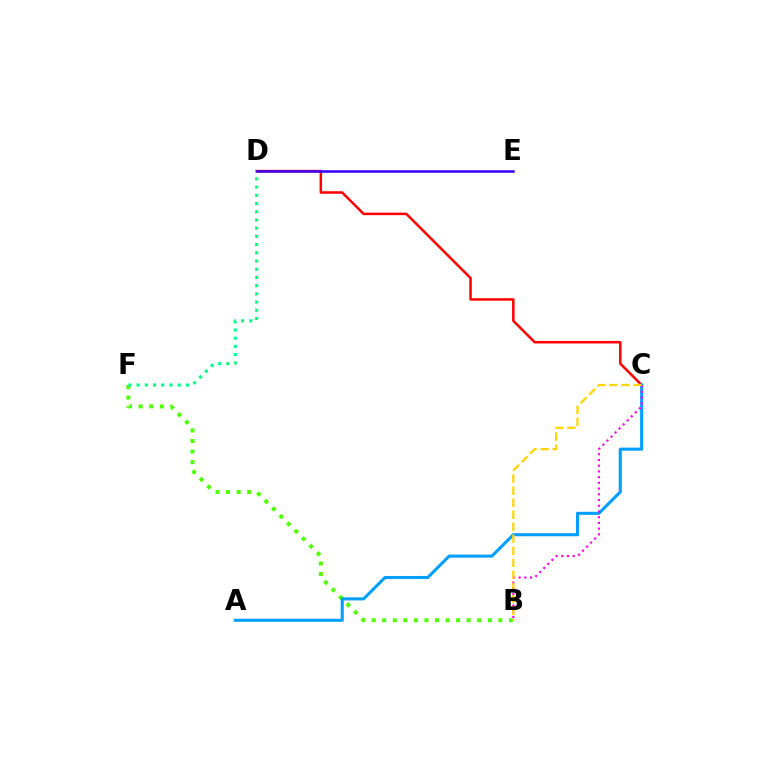{('B', 'F'): [{'color': '#4fff00', 'line_style': 'dotted', 'thickness': 2.87}], ('C', 'D'): [{'color': '#ff0000', 'line_style': 'solid', 'thickness': 1.82}], ('D', 'F'): [{'color': '#00ff86', 'line_style': 'dotted', 'thickness': 2.23}], ('D', 'E'): [{'color': '#3700ff', 'line_style': 'solid', 'thickness': 1.81}], ('A', 'C'): [{'color': '#009eff', 'line_style': 'solid', 'thickness': 2.21}], ('B', 'C'): [{'color': '#ff00ed', 'line_style': 'dotted', 'thickness': 1.56}, {'color': '#ffd500', 'line_style': 'dashed', 'thickness': 1.64}]}